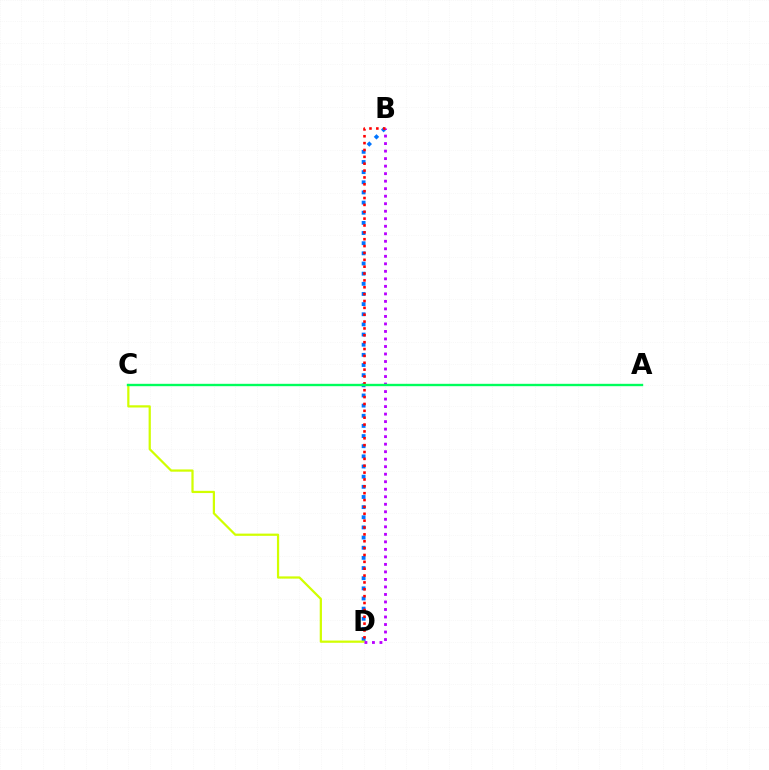{('B', 'D'): [{'color': '#0074ff', 'line_style': 'dotted', 'thickness': 2.76}, {'color': '#b900ff', 'line_style': 'dotted', 'thickness': 2.04}, {'color': '#ff0000', 'line_style': 'dotted', 'thickness': 1.87}], ('C', 'D'): [{'color': '#d1ff00', 'line_style': 'solid', 'thickness': 1.61}], ('A', 'C'): [{'color': '#00ff5c', 'line_style': 'solid', 'thickness': 1.7}]}